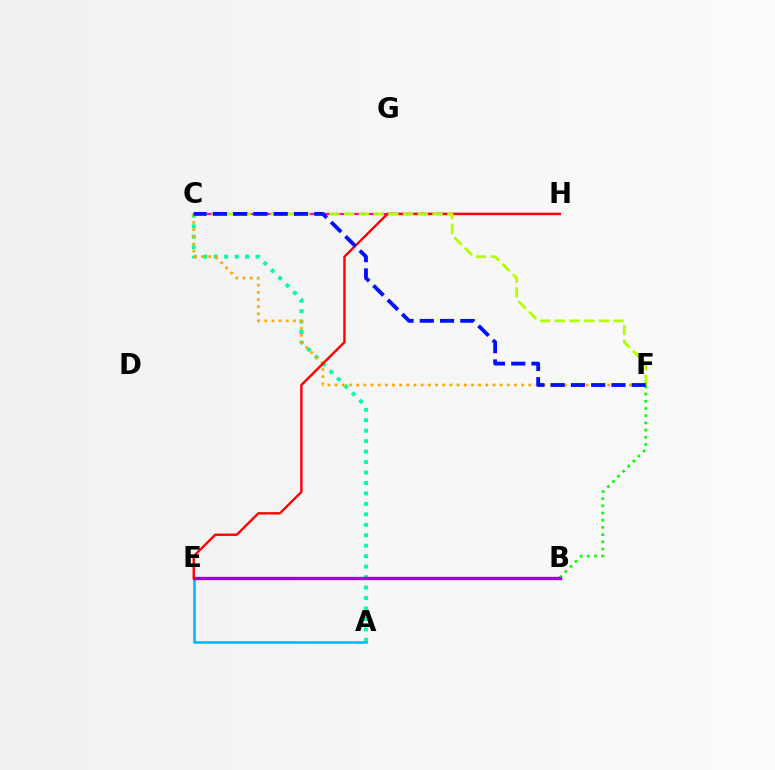{('A', 'C'): [{'color': '#00ff9d', 'line_style': 'dotted', 'thickness': 2.84}], ('A', 'E'): [{'color': '#00b5ff', 'line_style': 'solid', 'thickness': 1.82}], ('C', 'H'): [{'color': '#ff00bd', 'line_style': 'solid', 'thickness': 1.58}], ('C', 'F'): [{'color': '#ffa500', 'line_style': 'dotted', 'thickness': 1.95}, {'color': '#b3ff00', 'line_style': 'dashed', 'thickness': 2.0}, {'color': '#0010ff', 'line_style': 'dashed', 'thickness': 2.75}], ('B', 'F'): [{'color': '#08ff00', 'line_style': 'dotted', 'thickness': 1.96}], ('B', 'E'): [{'color': '#9b00ff', 'line_style': 'solid', 'thickness': 2.41}], ('E', 'H'): [{'color': '#ff0000', 'line_style': 'solid', 'thickness': 1.72}]}